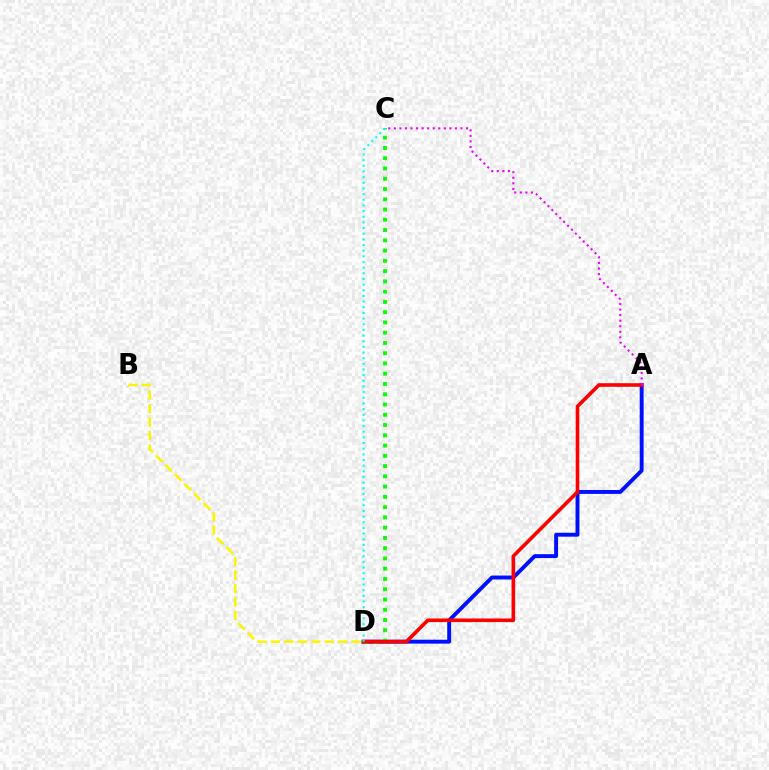{('A', 'D'): [{'color': '#0010ff', 'line_style': 'solid', 'thickness': 2.82}, {'color': '#ff0000', 'line_style': 'solid', 'thickness': 2.6}], ('C', 'D'): [{'color': '#08ff00', 'line_style': 'dotted', 'thickness': 2.79}, {'color': '#00fff6', 'line_style': 'dotted', 'thickness': 1.54}], ('B', 'D'): [{'color': '#fcf500', 'line_style': 'dashed', 'thickness': 1.83}], ('A', 'C'): [{'color': '#ee00ff', 'line_style': 'dotted', 'thickness': 1.51}]}